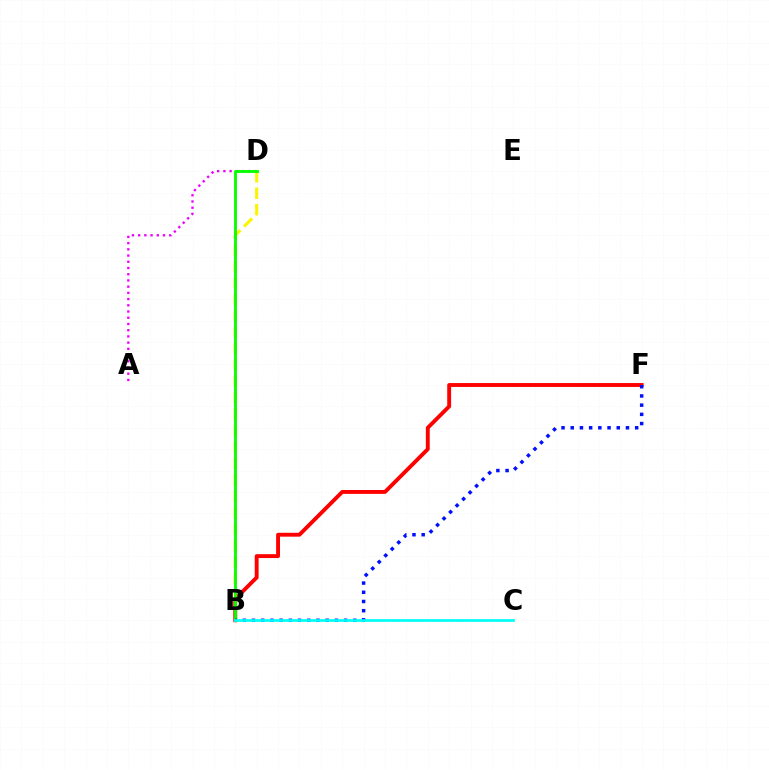{('A', 'D'): [{'color': '#ee00ff', 'line_style': 'dotted', 'thickness': 1.69}], ('B', 'D'): [{'color': '#fcf500', 'line_style': 'dashed', 'thickness': 2.23}, {'color': '#08ff00', 'line_style': 'solid', 'thickness': 2.07}], ('B', 'F'): [{'color': '#ff0000', 'line_style': 'solid', 'thickness': 2.79}, {'color': '#0010ff', 'line_style': 'dotted', 'thickness': 2.5}], ('B', 'C'): [{'color': '#00fff6', 'line_style': 'solid', 'thickness': 1.94}]}